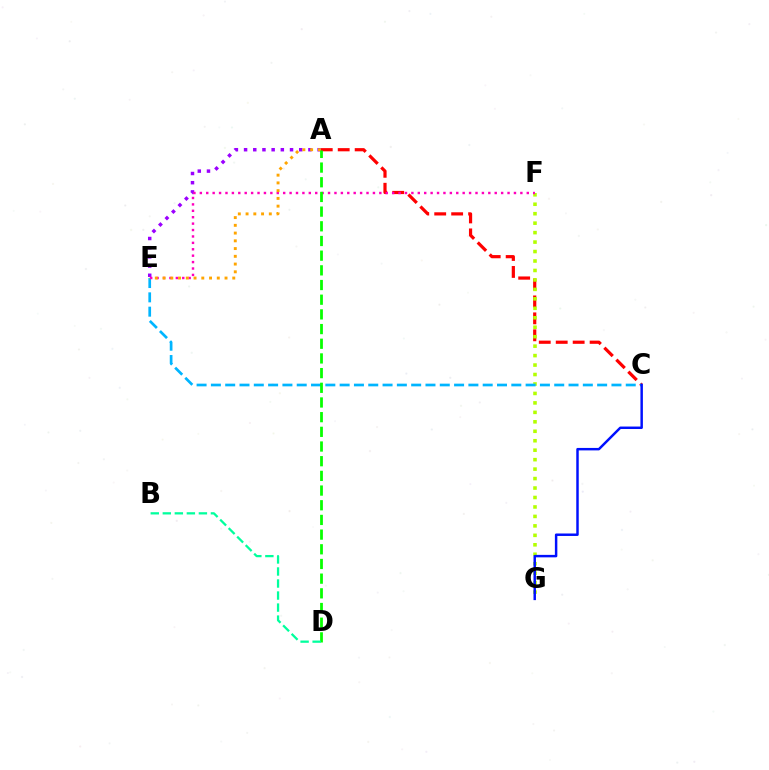{('A', 'C'): [{'color': '#ff0000', 'line_style': 'dashed', 'thickness': 2.3}], ('F', 'G'): [{'color': '#b3ff00', 'line_style': 'dotted', 'thickness': 2.57}], ('A', 'E'): [{'color': '#9b00ff', 'line_style': 'dotted', 'thickness': 2.5}, {'color': '#ffa500', 'line_style': 'dotted', 'thickness': 2.1}], ('C', 'E'): [{'color': '#00b5ff', 'line_style': 'dashed', 'thickness': 1.94}], ('E', 'F'): [{'color': '#ff00bd', 'line_style': 'dotted', 'thickness': 1.74}], ('A', 'D'): [{'color': '#08ff00', 'line_style': 'dashed', 'thickness': 1.99}], ('C', 'G'): [{'color': '#0010ff', 'line_style': 'solid', 'thickness': 1.78}], ('B', 'D'): [{'color': '#00ff9d', 'line_style': 'dashed', 'thickness': 1.63}]}